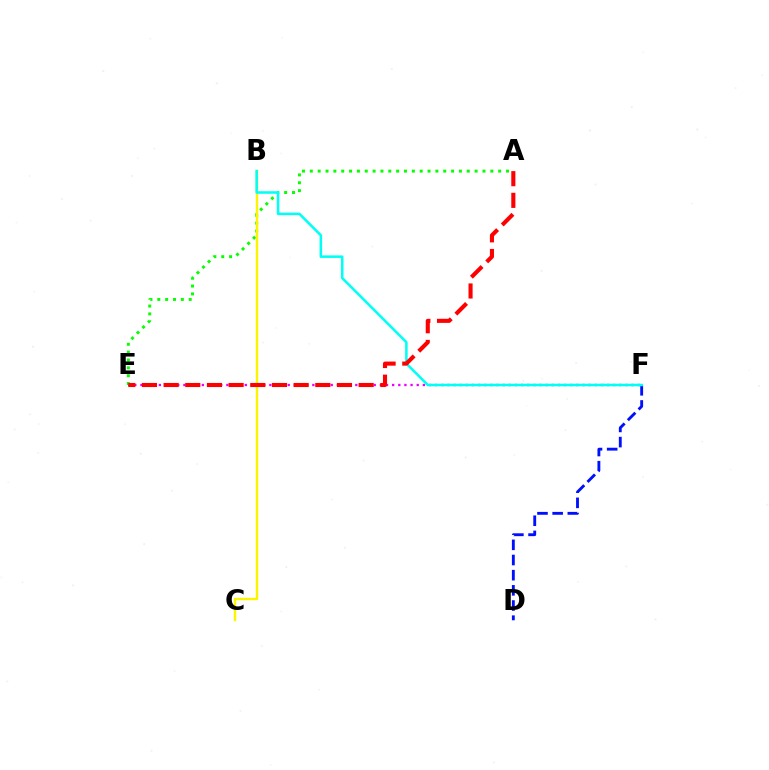{('E', 'F'): [{'color': '#ee00ff', 'line_style': 'dotted', 'thickness': 1.67}], ('A', 'E'): [{'color': '#08ff00', 'line_style': 'dotted', 'thickness': 2.13}, {'color': '#ff0000', 'line_style': 'dashed', 'thickness': 2.94}], ('B', 'C'): [{'color': '#fcf500', 'line_style': 'solid', 'thickness': 1.74}], ('D', 'F'): [{'color': '#0010ff', 'line_style': 'dashed', 'thickness': 2.06}], ('B', 'F'): [{'color': '#00fff6', 'line_style': 'solid', 'thickness': 1.83}]}